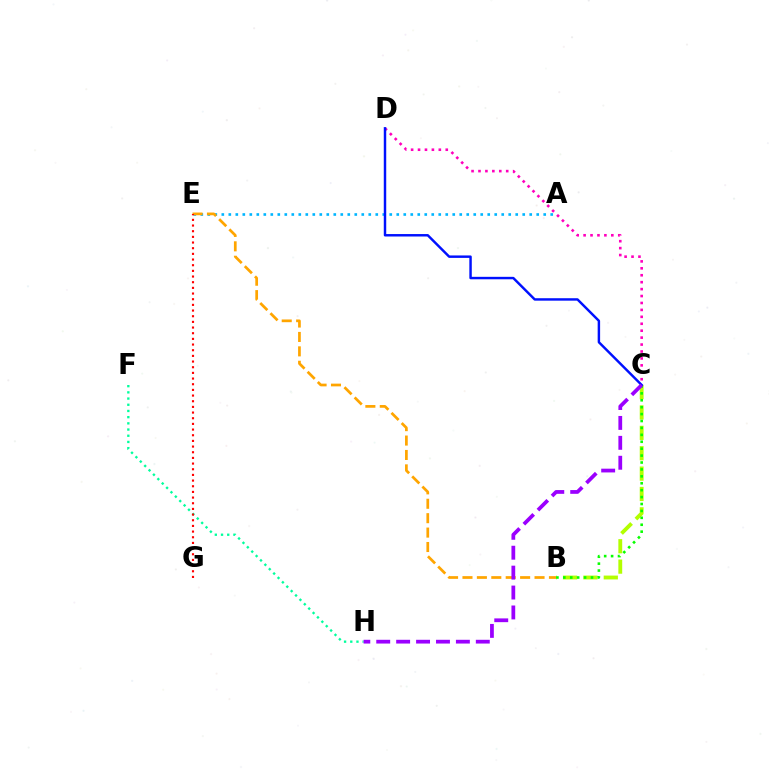{('B', 'C'): [{'color': '#b3ff00', 'line_style': 'dashed', 'thickness': 2.77}, {'color': '#08ff00', 'line_style': 'dotted', 'thickness': 1.88}], ('C', 'D'): [{'color': '#ff00bd', 'line_style': 'dotted', 'thickness': 1.88}, {'color': '#0010ff', 'line_style': 'solid', 'thickness': 1.76}], ('F', 'H'): [{'color': '#00ff9d', 'line_style': 'dotted', 'thickness': 1.68}], ('A', 'E'): [{'color': '#00b5ff', 'line_style': 'dotted', 'thickness': 1.9}], ('B', 'E'): [{'color': '#ffa500', 'line_style': 'dashed', 'thickness': 1.96}], ('E', 'G'): [{'color': '#ff0000', 'line_style': 'dotted', 'thickness': 1.54}], ('C', 'H'): [{'color': '#9b00ff', 'line_style': 'dashed', 'thickness': 2.71}]}